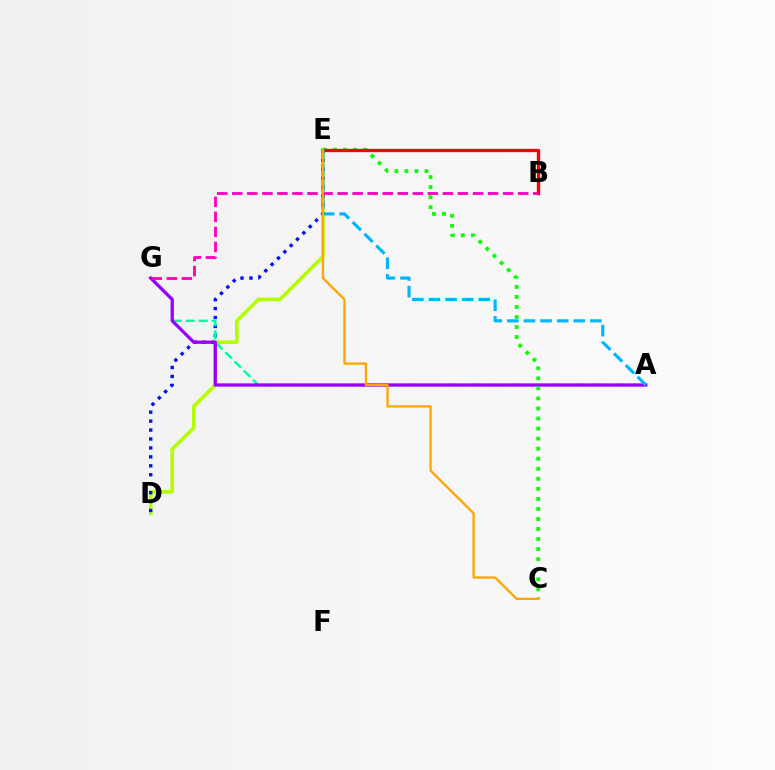{('D', 'E'): [{'color': '#b3ff00', 'line_style': 'solid', 'thickness': 2.6}, {'color': '#0010ff', 'line_style': 'dotted', 'thickness': 2.43}], ('A', 'G'): [{'color': '#00ff9d', 'line_style': 'dashed', 'thickness': 1.77}, {'color': '#9b00ff', 'line_style': 'solid', 'thickness': 2.36}], ('C', 'E'): [{'color': '#08ff00', 'line_style': 'dotted', 'thickness': 2.73}, {'color': '#ffa500', 'line_style': 'solid', 'thickness': 1.66}], ('B', 'E'): [{'color': '#ff0000', 'line_style': 'solid', 'thickness': 2.4}], ('A', 'E'): [{'color': '#00b5ff', 'line_style': 'dashed', 'thickness': 2.26}], ('B', 'G'): [{'color': '#ff00bd', 'line_style': 'dashed', 'thickness': 2.04}]}